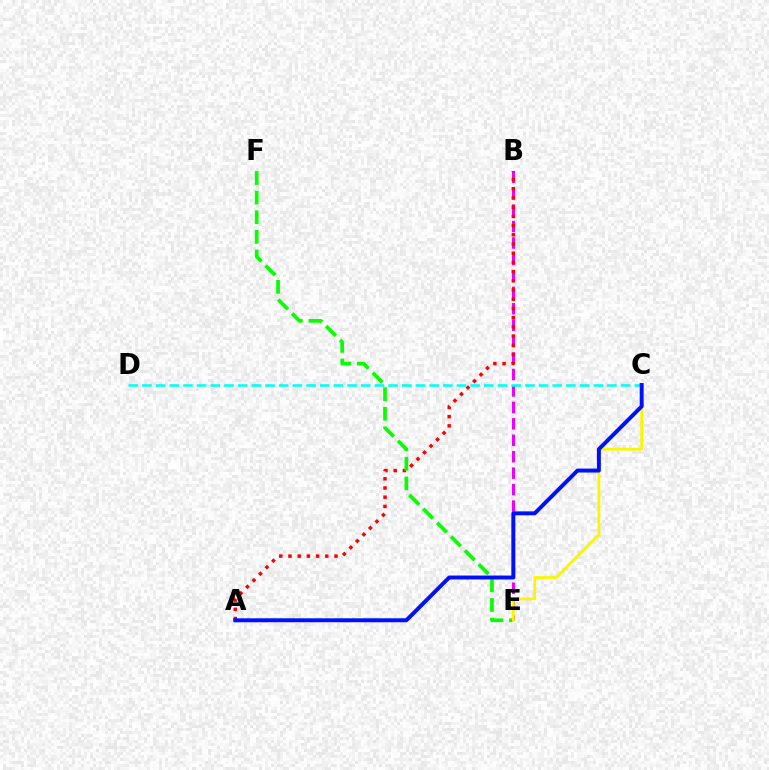{('B', 'E'): [{'color': '#ee00ff', 'line_style': 'dashed', 'thickness': 2.23}], ('C', 'D'): [{'color': '#00fff6', 'line_style': 'dashed', 'thickness': 1.86}], ('A', 'B'): [{'color': '#ff0000', 'line_style': 'dotted', 'thickness': 2.5}], ('E', 'F'): [{'color': '#08ff00', 'line_style': 'dashed', 'thickness': 2.67}], ('C', 'E'): [{'color': '#fcf500', 'line_style': 'solid', 'thickness': 1.99}], ('A', 'C'): [{'color': '#0010ff', 'line_style': 'solid', 'thickness': 2.85}]}